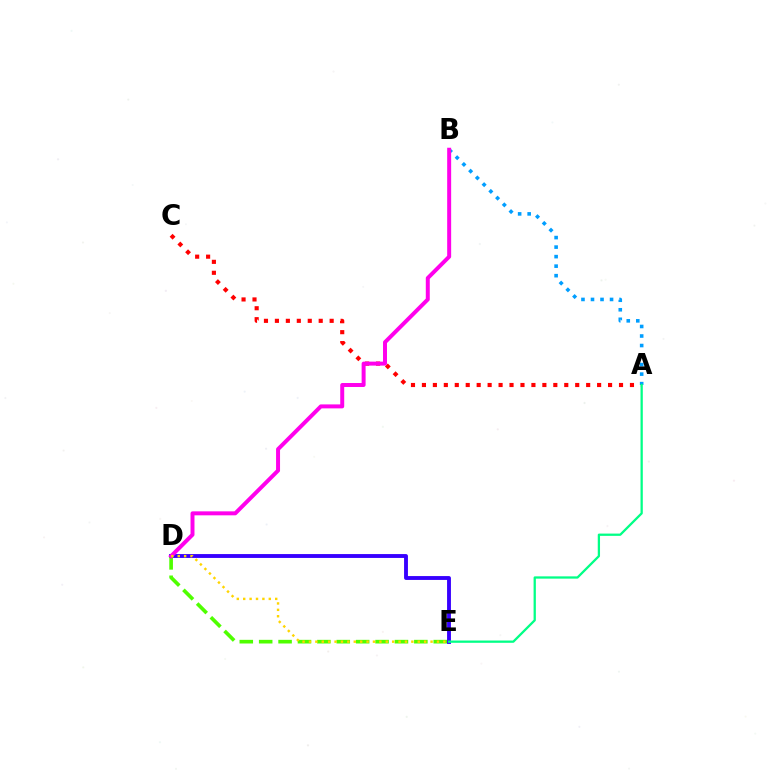{('A', 'C'): [{'color': '#ff0000', 'line_style': 'dotted', 'thickness': 2.97}], ('D', 'E'): [{'color': '#3700ff', 'line_style': 'solid', 'thickness': 2.79}, {'color': '#4fff00', 'line_style': 'dashed', 'thickness': 2.63}, {'color': '#ffd500', 'line_style': 'dotted', 'thickness': 1.74}], ('A', 'B'): [{'color': '#009eff', 'line_style': 'dotted', 'thickness': 2.59}], ('B', 'D'): [{'color': '#ff00ed', 'line_style': 'solid', 'thickness': 2.86}], ('A', 'E'): [{'color': '#00ff86', 'line_style': 'solid', 'thickness': 1.64}]}